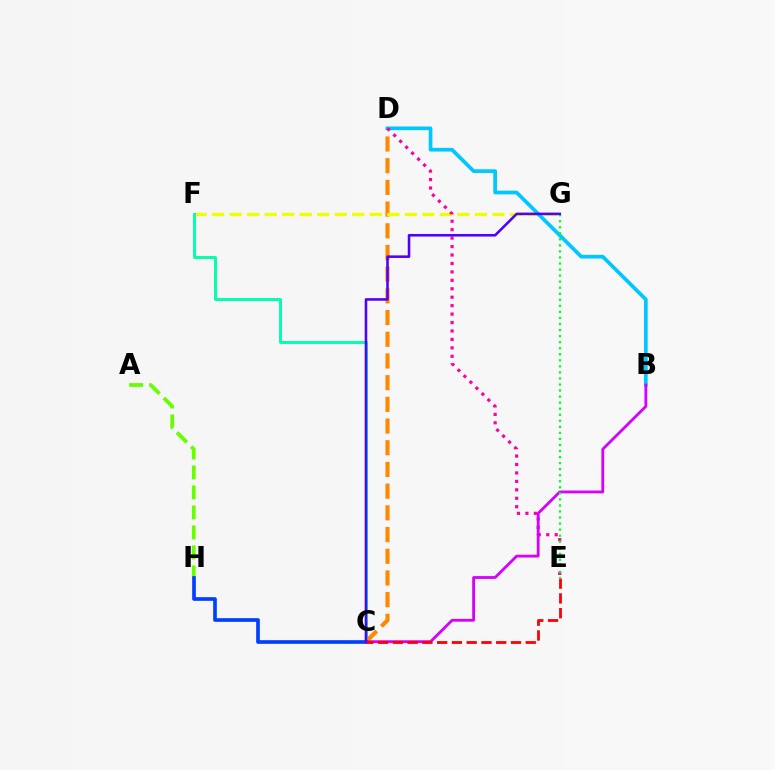{('A', 'H'): [{'color': '#66ff00', 'line_style': 'dashed', 'thickness': 2.72}], ('C', 'D'): [{'color': '#ff8800', 'line_style': 'dashed', 'thickness': 2.95}], ('F', 'G'): [{'color': '#eeff00', 'line_style': 'dashed', 'thickness': 2.38}], ('C', 'F'): [{'color': '#00ffaf', 'line_style': 'solid', 'thickness': 2.1}], ('B', 'D'): [{'color': '#00c7ff', 'line_style': 'solid', 'thickness': 2.66}], ('D', 'E'): [{'color': '#ff00a0', 'line_style': 'dotted', 'thickness': 2.29}], ('B', 'C'): [{'color': '#d600ff', 'line_style': 'solid', 'thickness': 2.03}], ('E', 'G'): [{'color': '#00ff27', 'line_style': 'dotted', 'thickness': 1.64}], ('C', 'H'): [{'color': '#003fff', 'line_style': 'solid', 'thickness': 2.64}], ('C', 'G'): [{'color': '#4f00ff', 'line_style': 'solid', 'thickness': 1.85}], ('C', 'E'): [{'color': '#ff0000', 'line_style': 'dashed', 'thickness': 2.01}]}